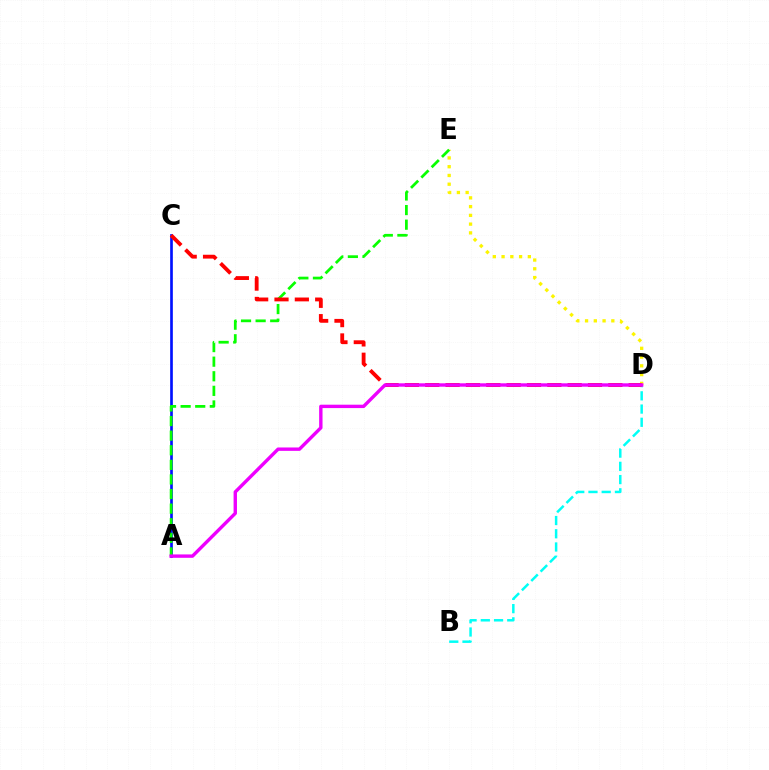{('B', 'D'): [{'color': '#00fff6', 'line_style': 'dashed', 'thickness': 1.8}], ('D', 'E'): [{'color': '#fcf500', 'line_style': 'dotted', 'thickness': 2.38}], ('A', 'C'): [{'color': '#0010ff', 'line_style': 'solid', 'thickness': 1.92}], ('A', 'E'): [{'color': '#08ff00', 'line_style': 'dashed', 'thickness': 1.98}], ('C', 'D'): [{'color': '#ff0000', 'line_style': 'dashed', 'thickness': 2.76}], ('A', 'D'): [{'color': '#ee00ff', 'line_style': 'solid', 'thickness': 2.44}]}